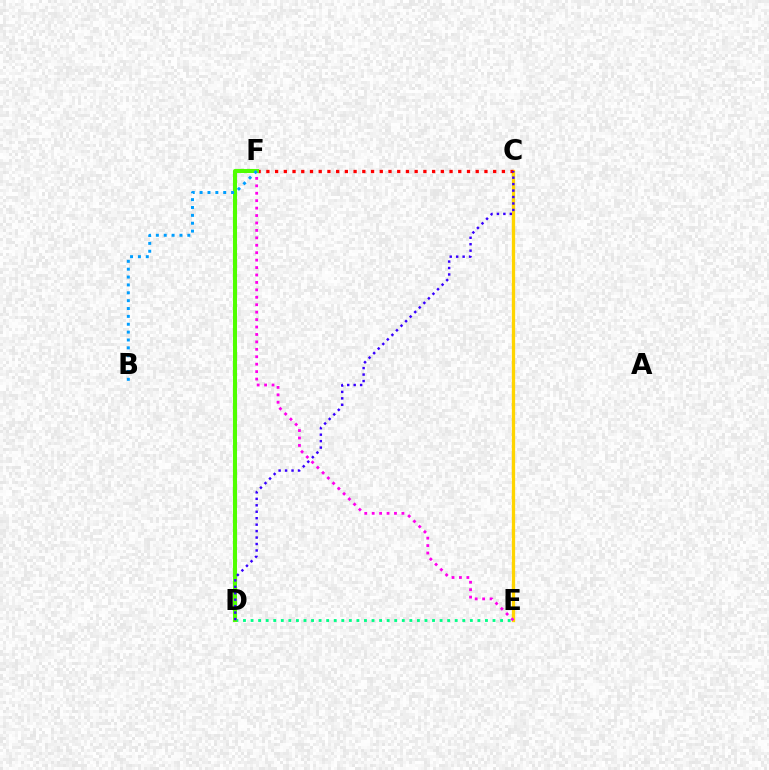{('D', 'E'): [{'color': '#00ff86', 'line_style': 'dotted', 'thickness': 2.05}], ('C', 'E'): [{'color': '#ffd500', 'line_style': 'solid', 'thickness': 2.37}], ('C', 'F'): [{'color': '#ff0000', 'line_style': 'dotted', 'thickness': 2.37}], ('E', 'F'): [{'color': '#ff00ed', 'line_style': 'dotted', 'thickness': 2.02}], ('D', 'F'): [{'color': '#4fff00', 'line_style': 'solid', 'thickness': 2.93}], ('B', 'F'): [{'color': '#009eff', 'line_style': 'dotted', 'thickness': 2.14}], ('C', 'D'): [{'color': '#3700ff', 'line_style': 'dotted', 'thickness': 1.75}]}